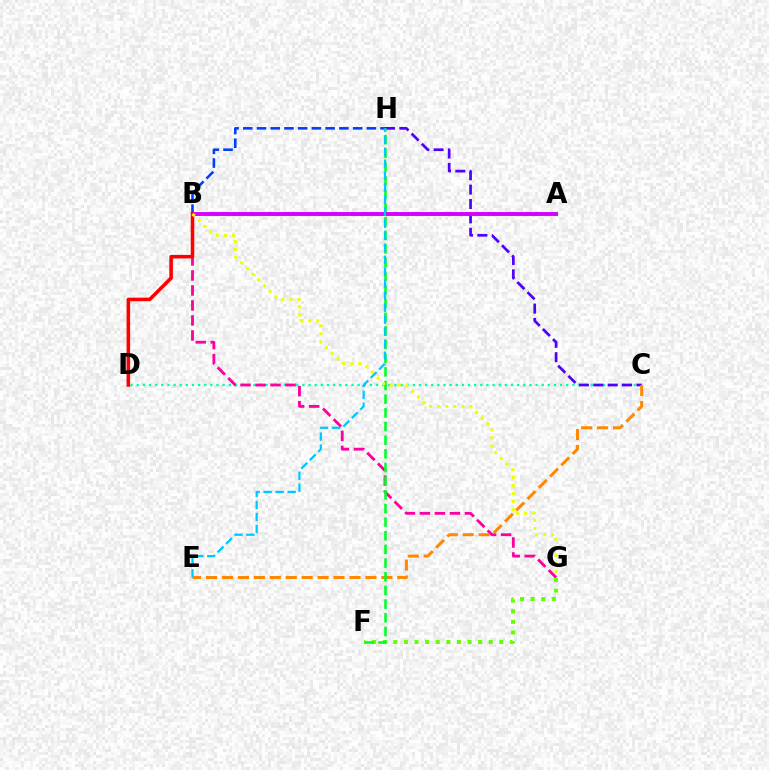{('C', 'D'): [{'color': '#00ffaf', 'line_style': 'dotted', 'thickness': 1.67}], ('B', 'G'): [{'color': '#ff00a0', 'line_style': 'dashed', 'thickness': 2.04}, {'color': '#eeff00', 'line_style': 'dotted', 'thickness': 2.19}], ('C', 'H'): [{'color': '#4f00ff', 'line_style': 'dashed', 'thickness': 1.95}], ('B', 'H'): [{'color': '#003fff', 'line_style': 'dashed', 'thickness': 1.86}], ('F', 'G'): [{'color': '#66ff00', 'line_style': 'dotted', 'thickness': 2.88}], ('C', 'E'): [{'color': '#ff8800', 'line_style': 'dashed', 'thickness': 2.17}], ('F', 'H'): [{'color': '#00ff27', 'line_style': 'dashed', 'thickness': 1.86}], ('A', 'B'): [{'color': '#d600ff', 'line_style': 'solid', 'thickness': 2.81}], ('B', 'D'): [{'color': '#ff0000', 'line_style': 'solid', 'thickness': 2.55}], ('E', 'H'): [{'color': '#00c7ff', 'line_style': 'dashed', 'thickness': 1.63}]}